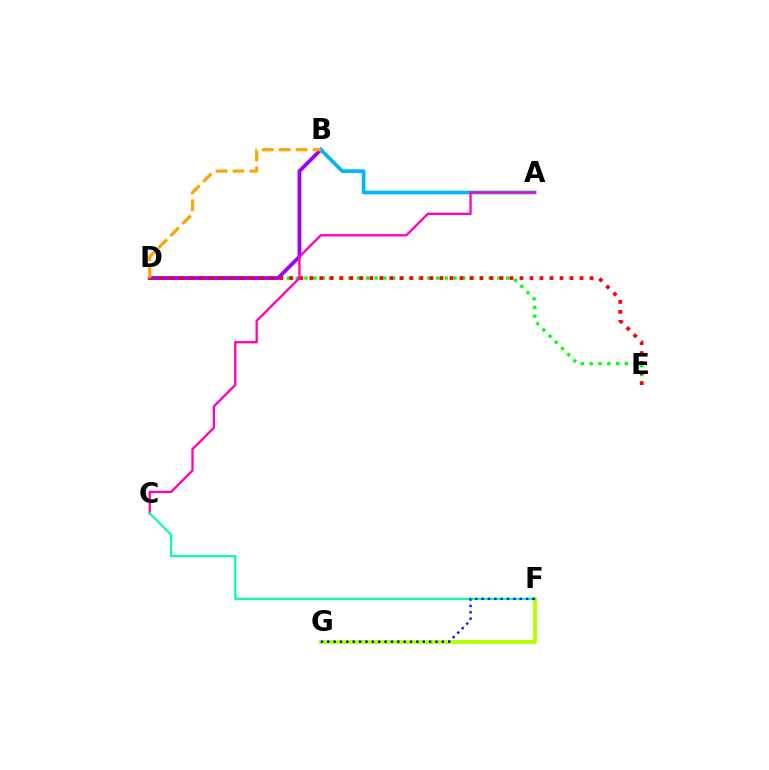{('D', 'E'): [{'color': '#08ff00', 'line_style': 'dotted', 'thickness': 2.38}, {'color': '#ff0000', 'line_style': 'dotted', 'thickness': 2.72}], ('B', 'D'): [{'color': '#9b00ff', 'line_style': 'solid', 'thickness': 2.7}, {'color': '#ffa500', 'line_style': 'dashed', 'thickness': 2.3}], ('F', 'G'): [{'color': '#b3ff00', 'line_style': 'solid', 'thickness': 2.79}, {'color': '#0010ff', 'line_style': 'dotted', 'thickness': 1.73}], ('A', 'B'): [{'color': '#00b5ff', 'line_style': 'solid', 'thickness': 2.65}], ('A', 'C'): [{'color': '#ff00bd', 'line_style': 'solid', 'thickness': 1.66}], ('C', 'F'): [{'color': '#00ff9d', 'line_style': 'solid', 'thickness': 1.52}]}